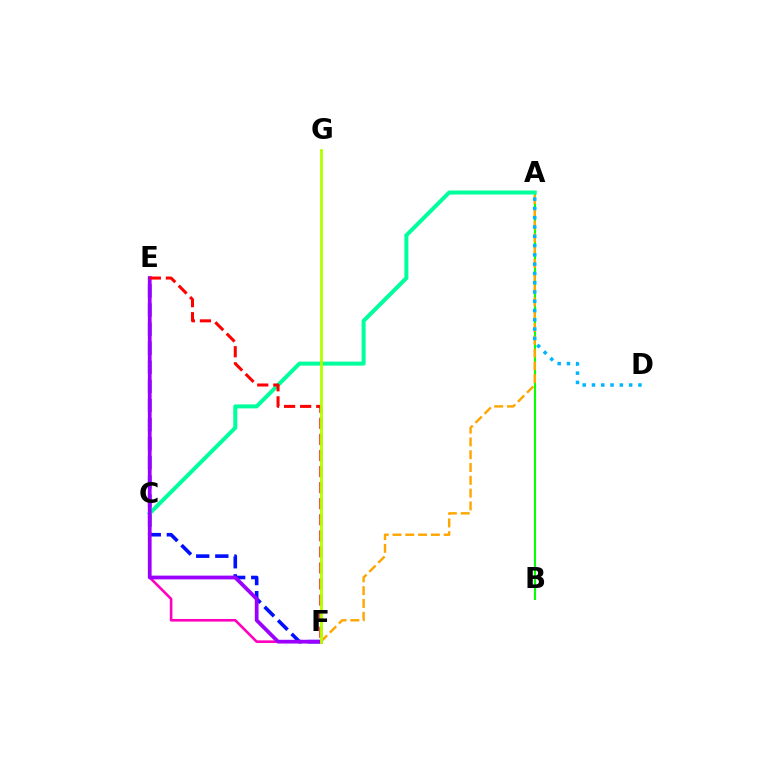{('E', 'F'): [{'color': '#0010ff', 'line_style': 'dashed', 'thickness': 2.6}, {'color': '#ff00bd', 'line_style': 'solid', 'thickness': 1.87}, {'color': '#9b00ff', 'line_style': 'solid', 'thickness': 2.7}, {'color': '#ff0000', 'line_style': 'dashed', 'thickness': 2.18}], ('A', 'B'): [{'color': '#08ff00', 'line_style': 'solid', 'thickness': 1.5}], ('A', 'F'): [{'color': '#ffa500', 'line_style': 'dashed', 'thickness': 1.74}], ('A', 'C'): [{'color': '#00ff9d', 'line_style': 'solid', 'thickness': 2.89}], ('A', 'D'): [{'color': '#00b5ff', 'line_style': 'dotted', 'thickness': 2.52}], ('F', 'G'): [{'color': '#b3ff00', 'line_style': 'solid', 'thickness': 2.06}]}